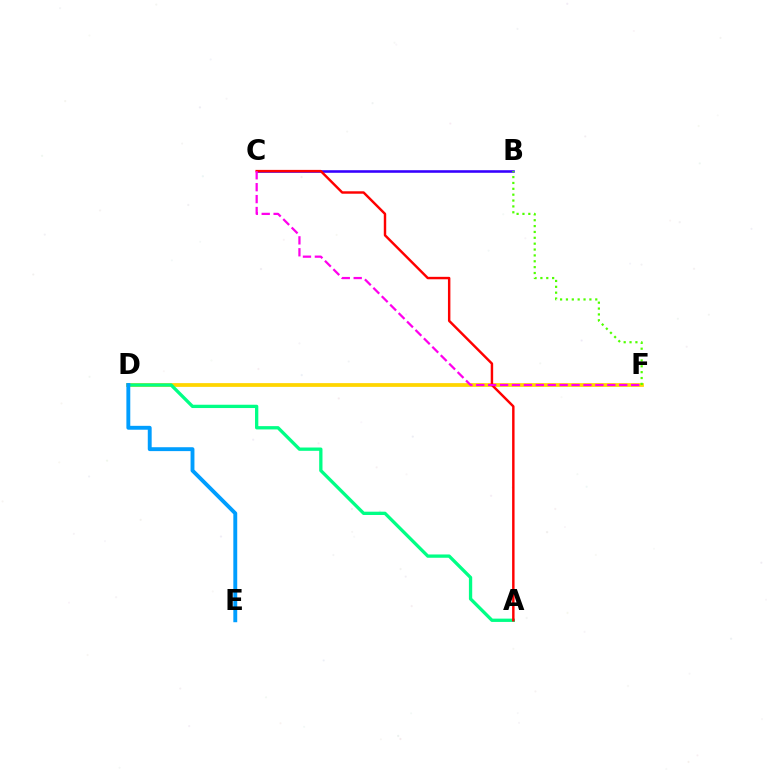{('D', 'F'): [{'color': '#ffd500', 'line_style': 'solid', 'thickness': 2.7}], ('B', 'C'): [{'color': '#3700ff', 'line_style': 'solid', 'thickness': 1.86}], ('A', 'D'): [{'color': '#00ff86', 'line_style': 'solid', 'thickness': 2.38}], ('B', 'F'): [{'color': '#4fff00', 'line_style': 'dotted', 'thickness': 1.59}], ('A', 'C'): [{'color': '#ff0000', 'line_style': 'solid', 'thickness': 1.76}], ('D', 'E'): [{'color': '#009eff', 'line_style': 'solid', 'thickness': 2.8}], ('C', 'F'): [{'color': '#ff00ed', 'line_style': 'dashed', 'thickness': 1.62}]}